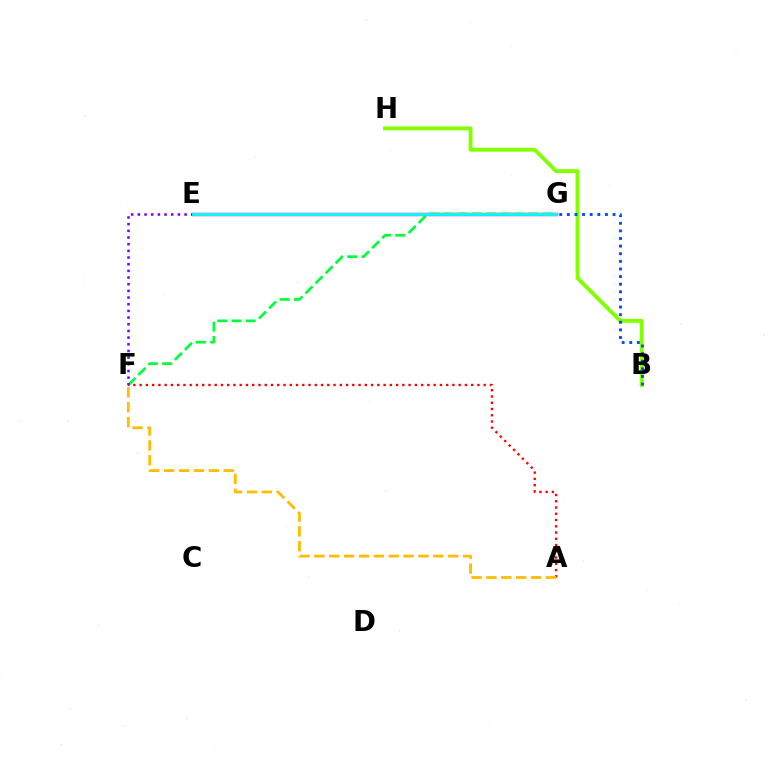{('B', 'H'): [{'color': '#84ff00', 'line_style': 'solid', 'thickness': 2.78}], ('A', 'F'): [{'color': '#ff0000', 'line_style': 'dotted', 'thickness': 1.7}, {'color': '#ffbd00', 'line_style': 'dashed', 'thickness': 2.02}], ('E', 'G'): [{'color': '#ff00cf', 'line_style': 'solid', 'thickness': 2.48}, {'color': '#00fff6', 'line_style': 'solid', 'thickness': 2.08}], ('B', 'G'): [{'color': '#004bff', 'line_style': 'dotted', 'thickness': 2.07}], ('F', 'G'): [{'color': '#00ff39', 'line_style': 'dashed', 'thickness': 1.93}], ('E', 'F'): [{'color': '#7200ff', 'line_style': 'dotted', 'thickness': 1.81}]}